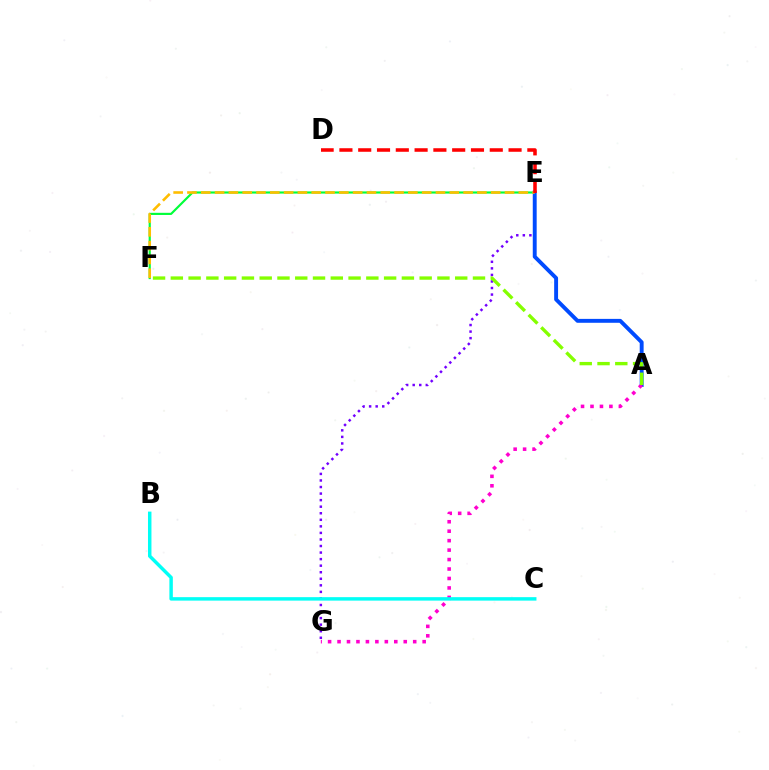{('E', 'G'): [{'color': '#7200ff', 'line_style': 'dotted', 'thickness': 1.78}], ('E', 'F'): [{'color': '#00ff39', 'line_style': 'solid', 'thickness': 1.55}, {'color': '#ffbd00', 'line_style': 'dashed', 'thickness': 1.88}], ('A', 'E'): [{'color': '#004bff', 'line_style': 'solid', 'thickness': 2.81}], ('A', 'G'): [{'color': '#ff00cf', 'line_style': 'dotted', 'thickness': 2.57}], ('D', 'E'): [{'color': '#ff0000', 'line_style': 'dashed', 'thickness': 2.55}], ('A', 'F'): [{'color': '#84ff00', 'line_style': 'dashed', 'thickness': 2.41}], ('B', 'C'): [{'color': '#00fff6', 'line_style': 'solid', 'thickness': 2.49}]}